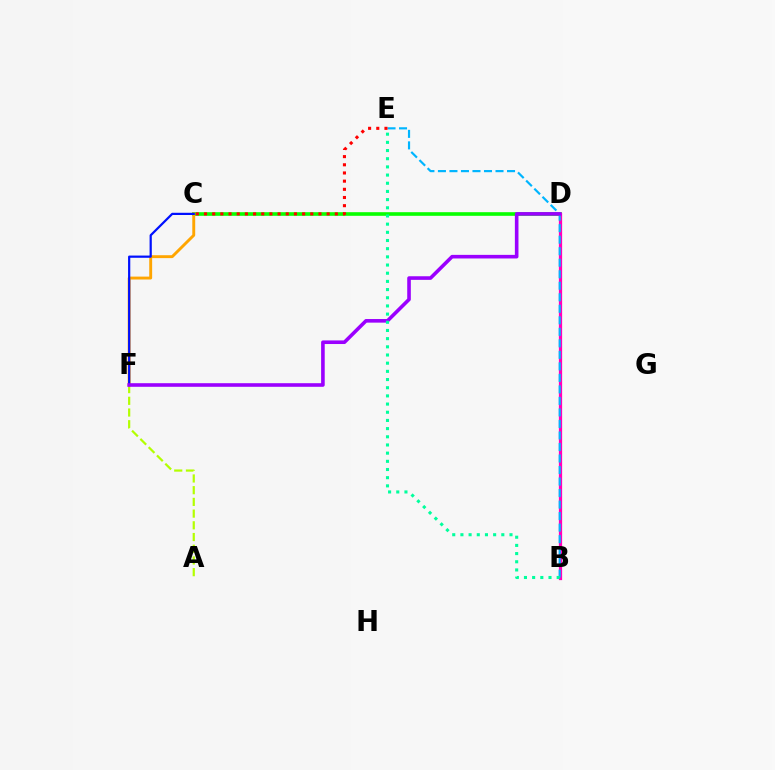{('C', 'D'): [{'color': '#08ff00', 'line_style': 'solid', 'thickness': 2.61}], ('A', 'F'): [{'color': '#b3ff00', 'line_style': 'dashed', 'thickness': 1.59}], ('C', 'F'): [{'color': '#ffa500', 'line_style': 'solid', 'thickness': 2.09}, {'color': '#0010ff', 'line_style': 'solid', 'thickness': 1.59}], ('B', 'D'): [{'color': '#ff00bd', 'line_style': 'solid', 'thickness': 2.34}], ('B', 'E'): [{'color': '#00b5ff', 'line_style': 'dashed', 'thickness': 1.56}, {'color': '#00ff9d', 'line_style': 'dotted', 'thickness': 2.22}], ('D', 'F'): [{'color': '#9b00ff', 'line_style': 'solid', 'thickness': 2.59}], ('C', 'E'): [{'color': '#ff0000', 'line_style': 'dotted', 'thickness': 2.22}]}